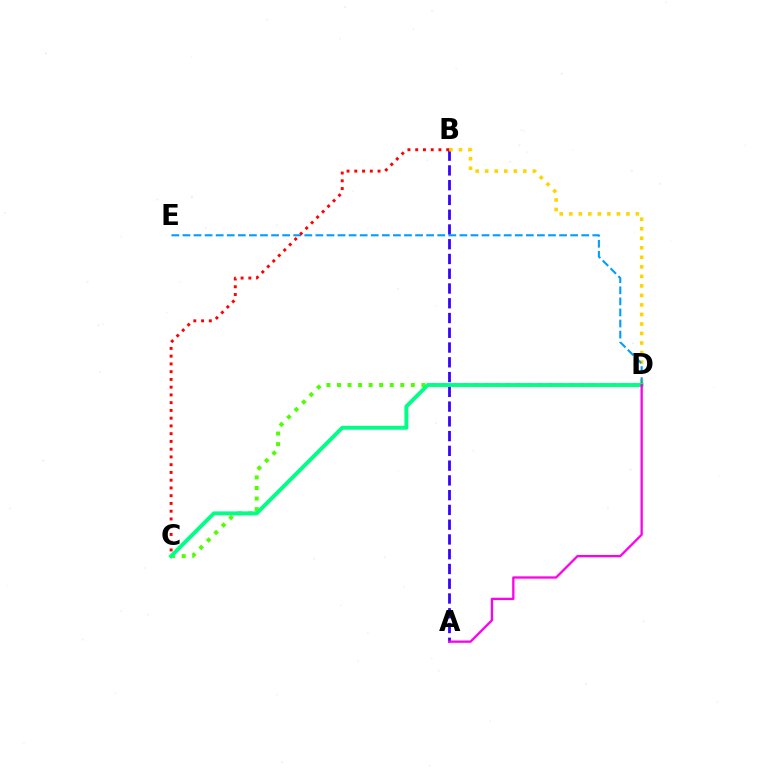{('A', 'B'): [{'color': '#3700ff', 'line_style': 'dashed', 'thickness': 2.01}], ('B', 'D'): [{'color': '#ffd500', 'line_style': 'dotted', 'thickness': 2.59}], ('D', 'E'): [{'color': '#009eff', 'line_style': 'dashed', 'thickness': 1.5}], ('B', 'C'): [{'color': '#ff0000', 'line_style': 'dotted', 'thickness': 2.11}], ('C', 'D'): [{'color': '#4fff00', 'line_style': 'dotted', 'thickness': 2.87}, {'color': '#00ff86', 'line_style': 'solid', 'thickness': 2.8}], ('A', 'D'): [{'color': '#ff00ed', 'line_style': 'solid', 'thickness': 1.66}]}